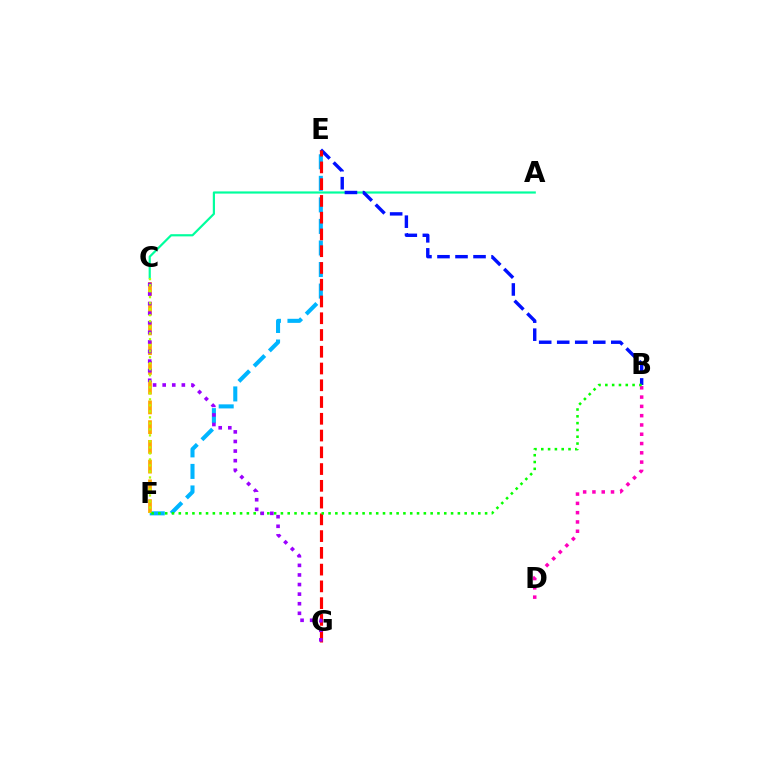{('A', 'C'): [{'color': '#00ff9d', 'line_style': 'solid', 'thickness': 1.58}], ('B', 'E'): [{'color': '#0010ff', 'line_style': 'dashed', 'thickness': 2.45}], ('E', 'F'): [{'color': '#00b5ff', 'line_style': 'dashed', 'thickness': 2.93}], ('B', 'D'): [{'color': '#ff00bd', 'line_style': 'dotted', 'thickness': 2.52}], ('C', 'F'): [{'color': '#ffa500', 'line_style': 'dashed', 'thickness': 2.68}, {'color': '#b3ff00', 'line_style': 'dotted', 'thickness': 1.63}], ('E', 'G'): [{'color': '#ff0000', 'line_style': 'dashed', 'thickness': 2.28}], ('B', 'F'): [{'color': '#08ff00', 'line_style': 'dotted', 'thickness': 1.85}], ('C', 'G'): [{'color': '#9b00ff', 'line_style': 'dotted', 'thickness': 2.61}]}